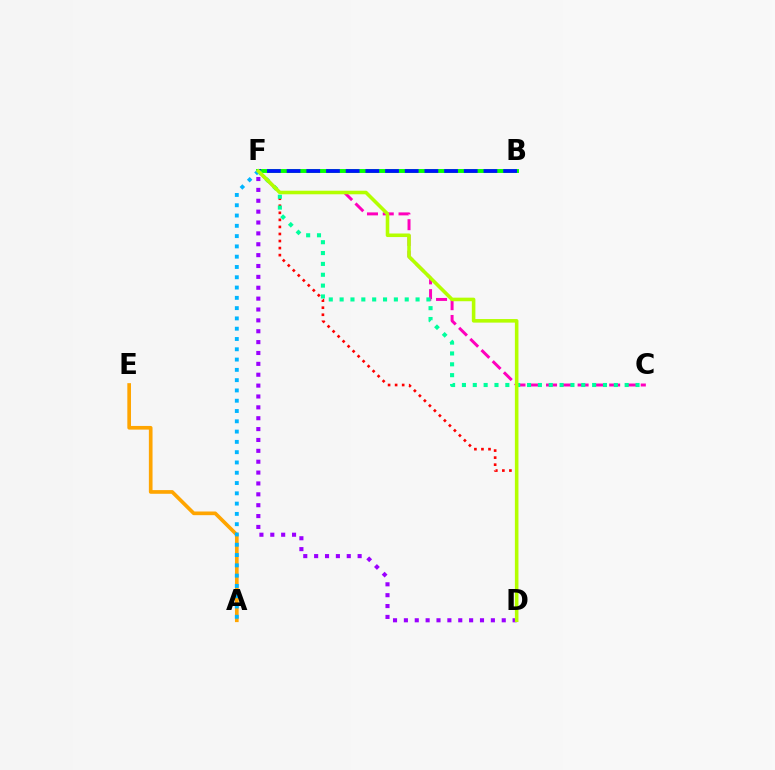{('D', 'F'): [{'color': '#9b00ff', 'line_style': 'dotted', 'thickness': 2.95}, {'color': '#ff0000', 'line_style': 'dotted', 'thickness': 1.92}, {'color': '#b3ff00', 'line_style': 'solid', 'thickness': 2.57}], ('C', 'F'): [{'color': '#ff00bd', 'line_style': 'dashed', 'thickness': 2.14}, {'color': '#00ff9d', 'line_style': 'dotted', 'thickness': 2.95}], ('B', 'F'): [{'color': '#08ff00', 'line_style': 'solid', 'thickness': 2.8}, {'color': '#0010ff', 'line_style': 'dashed', 'thickness': 2.67}], ('A', 'E'): [{'color': '#ffa500', 'line_style': 'solid', 'thickness': 2.64}], ('A', 'F'): [{'color': '#00b5ff', 'line_style': 'dotted', 'thickness': 2.8}]}